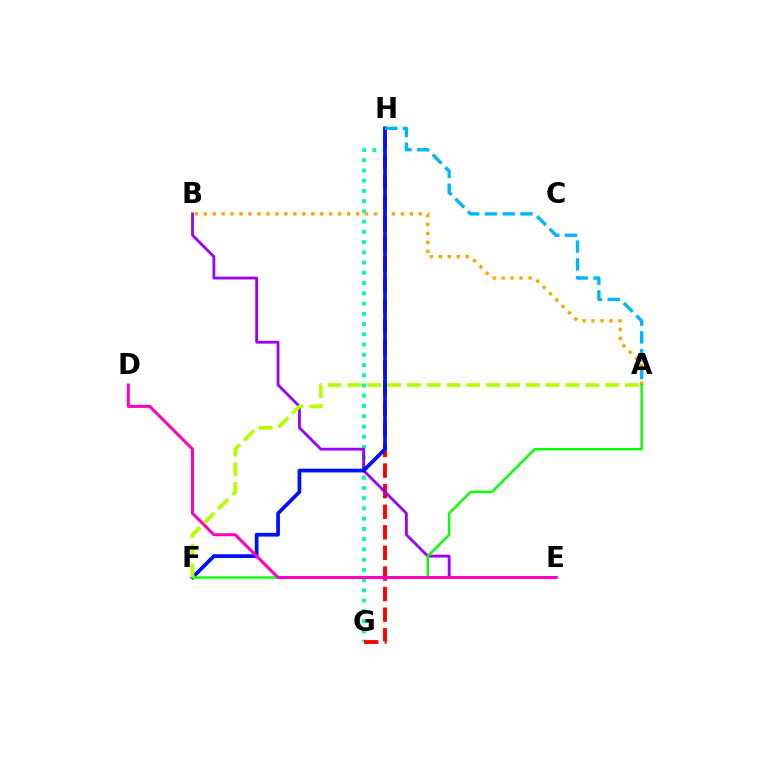{('G', 'H'): [{'color': '#00ff9d', 'line_style': 'dotted', 'thickness': 2.78}, {'color': '#ff0000', 'line_style': 'dashed', 'thickness': 2.8}], ('A', 'B'): [{'color': '#ffa500', 'line_style': 'dotted', 'thickness': 2.44}], ('B', 'E'): [{'color': '#9b00ff', 'line_style': 'solid', 'thickness': 2.02}], ('F', 'H'): [{'color': '#0010ff', 'line_style': 'solid', 'thickness': 2.69}], ('A', 'H'): [{'color': '#00b5ff', 'line_style': 'dashed', 'thickness': 2.42}], ('A', 'F'): [{'color': '#08ff00', 'line_style': 'solid', 'thickness': 1.75}, {'color': '#b3ff00', 'line_style': 'dashed', 'thickness': 2.69}], ('D', 'E'): [{'color': '#ff00bd', 'line_style': 'solid', 'thickness': 2.16}]}